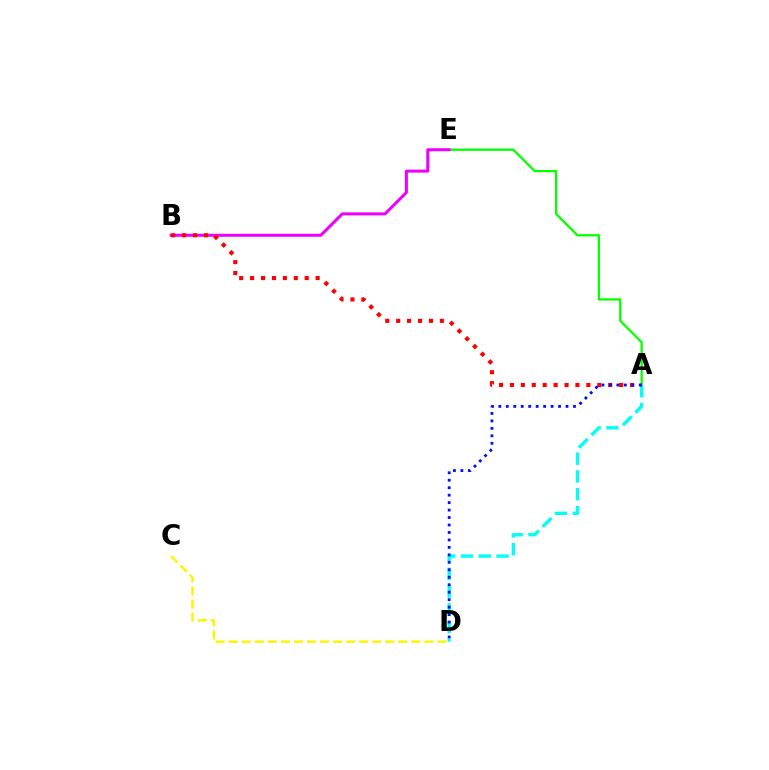{('C', 'D'): [{'color': '#fcf500', 'line_style': 'dashed', 'thickness': 1.77}], ('A', 'E'): [{'color': '#08ff00', 'line_style': 'solid', 'thickness': 1.66}], ('A', 'D'): [{'color': '#00fff6', 'line_style': 'dashed', 'thickness': 2.41}, {'color': '#0010ff', 'line_style': 'dotted', 'thickness': 2.03}], ('B', 'E'): [{'color': '#ee00ff', 'line_style': 'solid', 'thickness': 2.17}], ('A', 'B'): [{'color': '#ff0000', 'line_style': 'dotted', 'thickness': 2.97}]}